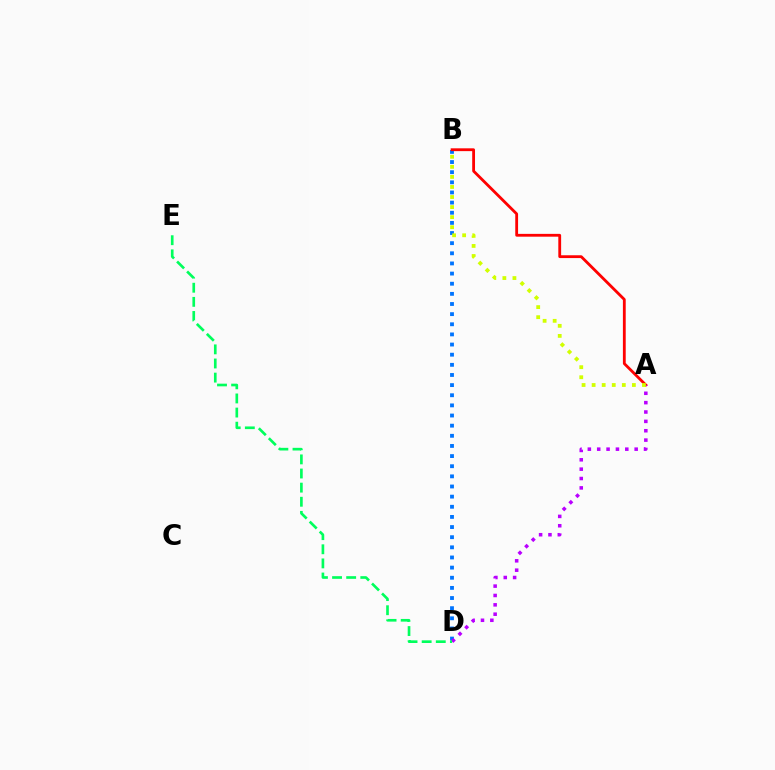{('B', 'D'): [{'color': '#0074ff', 'line_style': 'dotted', 'thickness': 2.75}], ('A', 'B'): [{'color': '#ff0000', 'line_style': 'solid', 'thickness': 2.02}, {'color': '#d1ff00', 'line_style': 'dotted', 'thickness': 2.73}], ('A', 'D'): [{'color': '#b900ff', 'line_style': 'dotted', 'thickness': 2.54}], ('D', 'E'): [{'color': '#00ff5c', 'line_style': 'dashed', 'thickness': 1.92}]}